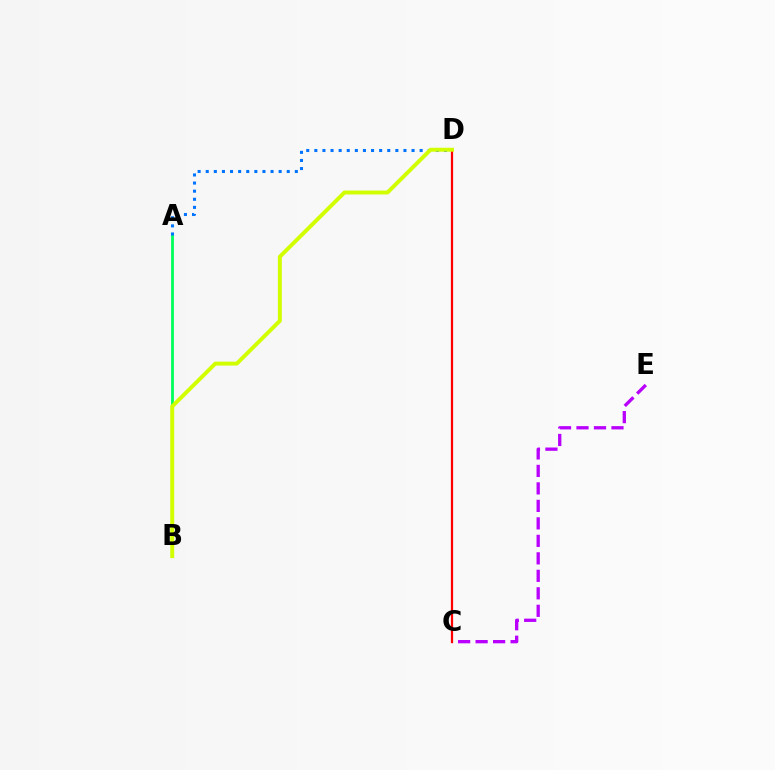{('C', 'E'): [{'color': '#b900ff', 'line_style': 'dashed', 'thickness': 2.38}], ('A', 'B'): [{'color': '#00ff5c', 'line_style': 'solid', 'thickness': 2.03}], ('A', 'D'): [{'color': '#0074ff', 'line_style': 'dotted', 'thickness': 2.2}], ('C', 'D'): [{'color': '#ff0000', 'line_style': 'solid', 'thickness': 1.61}], ('B', 'D'): [{'color': '#d1ff00', 'line_style': 'solid', 'thickness': 2.84}]}